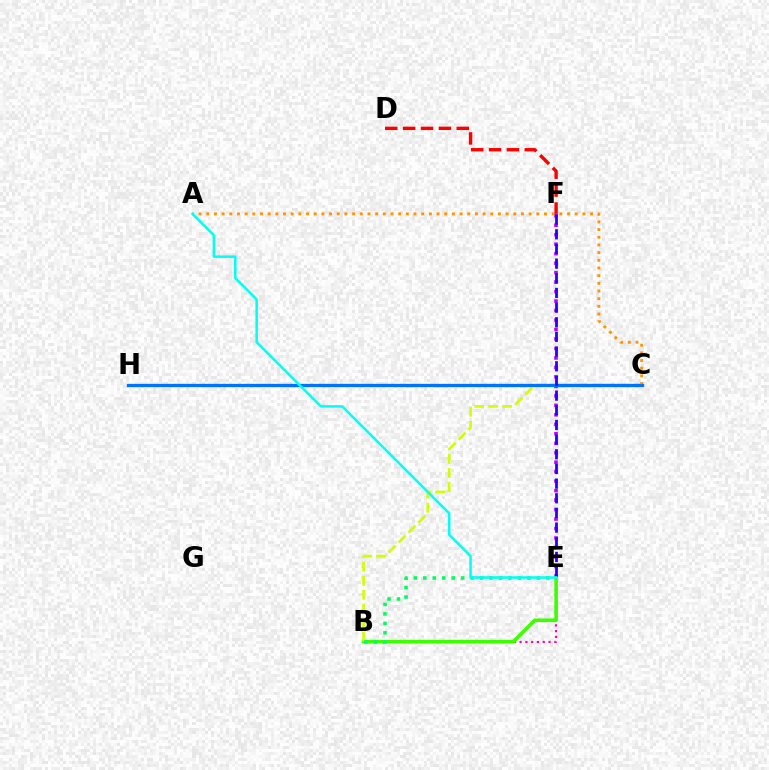{('E', 'F'): [{'color': '#b900ff', 'line_style': 'dotted', 'thickness': 2.57}, {'color': '#2500ff', 'line_style': 'dashed', 'thickness': 1.99}], ('B', 'E'): [{'color': '#ff00ac', 'line_style': 'dotted', 'thickness': 1.57}, {'color': '#3dff00', 'line_style': 'solid', 'thickness': 2.58}, {'color': '#00ff5c', 'line_style': 'dotted', 'thickness': 2.57}], ('A', 'C'): [{'color': '#ff9400', 'line_style': 'dotted', 'thickness': 2.09}], ('D', 'F'): [{'color': '#ff0000', 'line_style': 'dashed', 'thickness': 2.43}], ('B', 'C'): [{'color': '#d1ff00', 'line_style': 'dashed', 'thickness': 1.9}], ('C', 'H'): [{'color': '#0074ff', 'line_style': 'solid', 'thickness': 2.38}], ('A', 'E'): [{'color': '#00fff6', 'line_style': 'solid', 'thickness': 1.81}]}